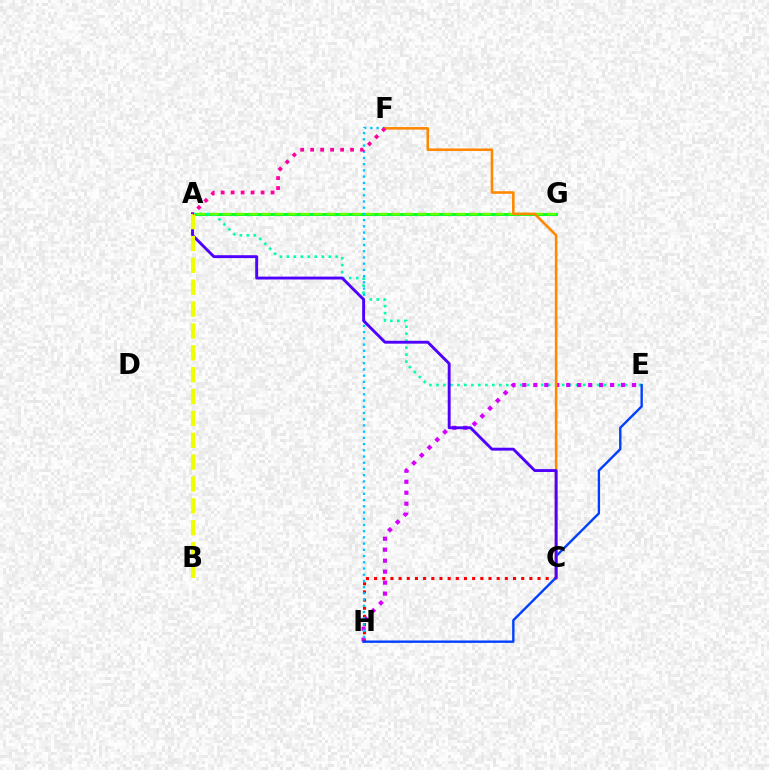{('A', 'G'): [{'color': '#00ff27', 'line_style': 'solid', 'thickness': 2.08}, {'color': '#66ff00', 'line_style': 'dashed', 'thickness': 1.76}], ('A', 'E'): [{'color': '#00ffaf', 'line_style': 'dotted', 'thickness': 1.9}], ('E', 'H'): [{'color': '#d600ff', 'line_style': 'dotted', 'thickness': 2.98}, {'color': '#003fff', 'line_style': 'solid', 'thickness': 1.71}], ('C', 'H'): [{'color': '#ff0000', 'line_style': 'dotted', 'thickness': 2.22}], ('F', 'H'): [{'color': '#00c7ff', 'line_style': 'dotted', 'thickness': 1.69}], ('C', 'F'): [{'color': '#ff8800', 'line_style': 'solid', 'thickness': 1.86}], ('A', 'C'): [{'color': '#4f00ff', 'line_style': 'solid', 'thickness': 2.08}], ('A', 'B'): [{'color': '#eeff00', 'line_style': 'dashed', 'thickness': 2.97}], ('A', 'F'): [{'color': '#ff00a0', 'line_style': 'dotted', 'thickness': 2.71}]}